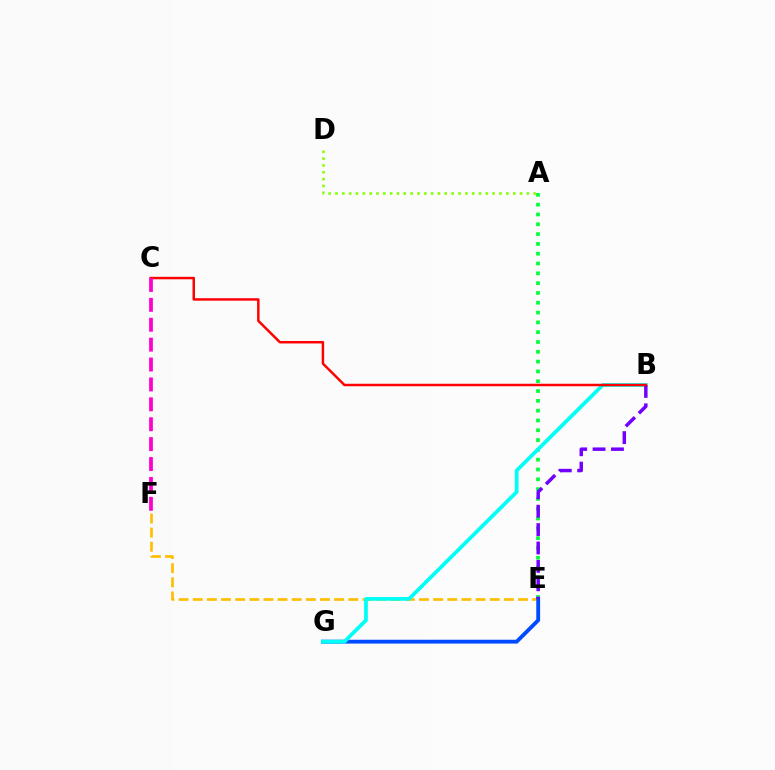{('E', 'F'): [{'color': '#ffbd00', 'line_style': 'dashed', 'thickness': 1.92}], ('A', 'E'): [{'color': '#00ff39', 'line_style': 'dotted', 'thickness': 2.67}], ('E', 'G'): [{'color': '#004bff', 'line_style': 'solid', 'thickness': 2.76}], ('B', 'G'): [{'color': '#00fff6', 'line_style': 'solid', 'thickness': 2.69}], ('A', 'D'): [{'color': '#84ff00', 'line_style': 'dotted', 'thickness': 1.86}], ('B', 'E'): [{'color': '#7200ff', 'line_style': 'dashed', 'thickness': 2.5}], ('B', 'C'): [{'color': '#ff0000', 'line_style': 'solid', 'thickness': 1.78}], ('C', 'F'): [{'color': '#ff00cf', 'line_style': 'dashed', 'thickness': 2.7}]}